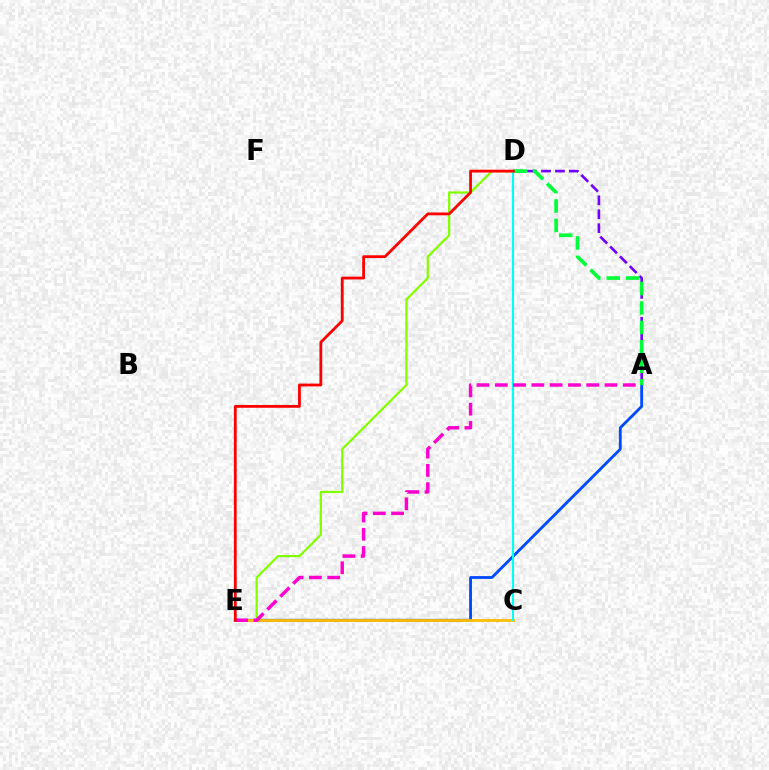{('A', 'D'): [{'color': '#7200ff', 'line_style': 'dashed', 'thickness': 1.89}, {'color': '#00ff39', 'line_style': 'dashed', 'thickness': 2.64}], ('D', 'E'): [{'color': '#84ff00', 'line_style': 'solid', 'thickness': 1.61}, {'color': '#ff0000', 'line_style': 'solid', 'thickness': 2.02}], ('A', 'E'): [{'color': '#004bff', 'line_style': 'solid', 'thickness': 2.05}, {'color': '#ff00cf', 'line_style': 'dashed', 'thickness': 2.48}], ('C', 'E'): [{'color': '#ffbd00', 'line_style': 'solid', 'thickness': 2.02}], ('C', 'D'): [{'color': '#00fff6', 'line_style': 'solid', 'thickness': 1.54}]}